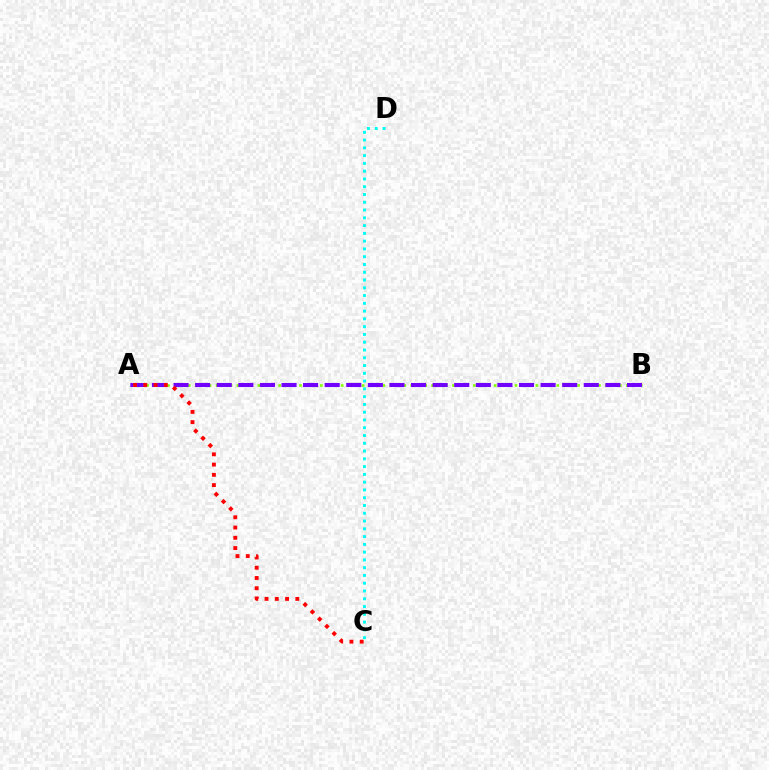{('A', 'B'): [{'color': '#84ff00', 'line_style': 'dotted', 'thickness': 1.89}, {'color': '#7200ff', 'line_style': 'dashed', 'thickness': 2.93}], ('A', 'C'): [{'color': '#ff0000', 'line_style': 'dotted', 'thickness': 2.79}], ('C', 'D'): [{'color': '#00fff6', 'line_style': 'dotted', 'thickness': 2.11}]}